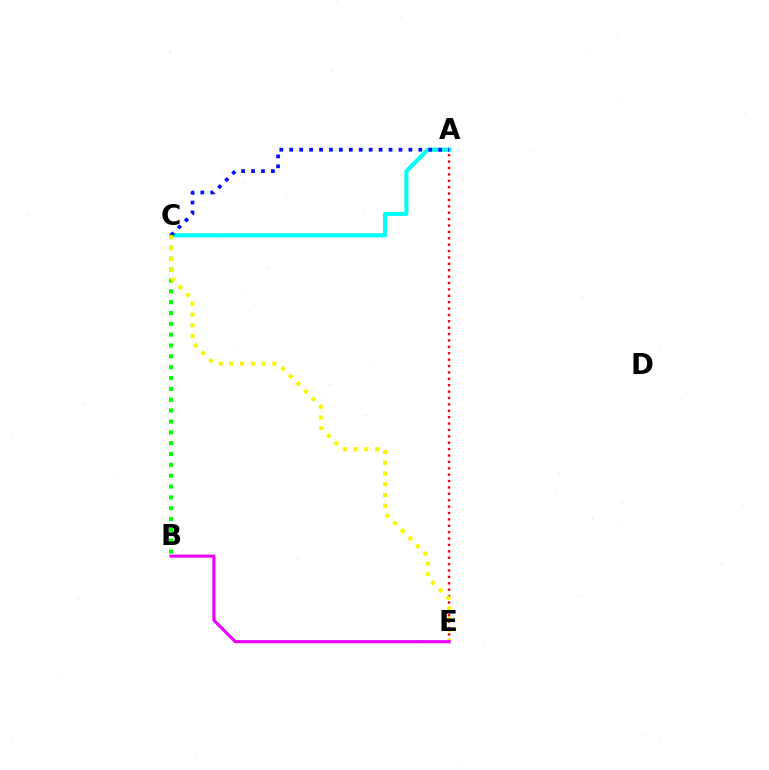{('A', 'C'): [{'color': '#00fff6', 'line_style': 'solid', 'thickness': 2.94}, {'color': '#0010ff', 'line_style': 'dotted', 'thickness': 2.7}], ('A', 'E'): [{'color': '#ff0000', 'line_style': 'dotted', 'thickness': 1.74}], ('B', 'C'): [{'color': '#08ff00', 'line_style': 'dotted', 'thickness': 2.95}], ('C', 'E'): [{'color': '#fcf500', 'line_style': 'dotted', 'thickness': 2.92}], ('B', 'E'): [{'color': '#ee00ff', 'line_style': 'solid', 'thickness': 2.23}]}